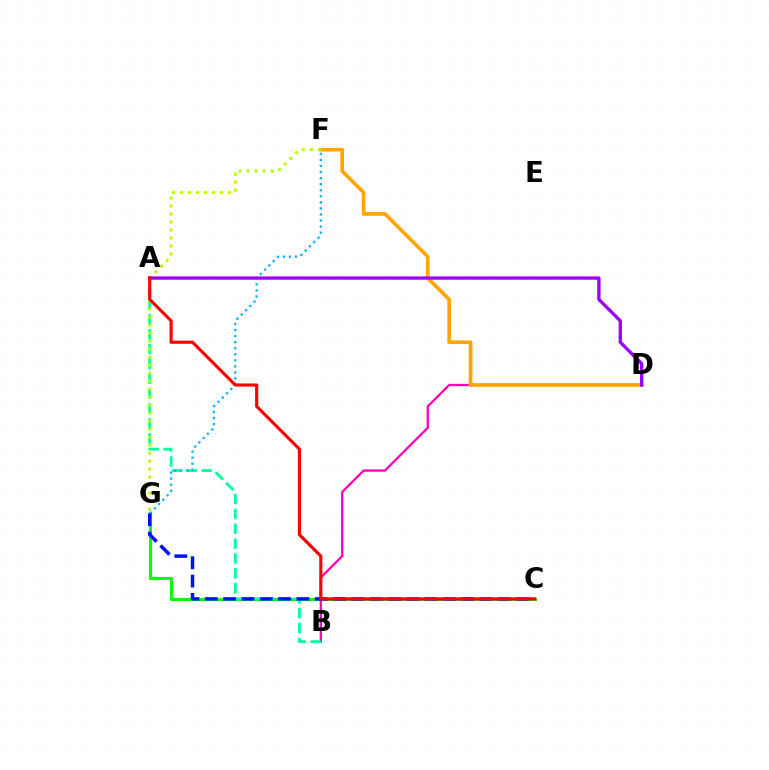{('C', 'G'): [{'color': '#08ff00', 'line_style': 'solid', 'thickness': 2.24}, {'color': '#0010ff', 'line_style': 'dashed', 'thickness': 2.49}], ('B', 'D'): [{'color': '#ff00bd', 'line_style': 'solid', 'thickness': 1.64}], ('D', 'F'): [{'color': '#ffa500', 'line_style': 'solid', 'thickness': 2.63}], ('A', 'B'): [{'color': '#00ff9d', 'line_style': 'dashed', 'thickness': 2.02}], ('F', 'G'): [{'color': '#00b5ff', 'line_style': 'dotted', 'thickness': 1.65}, {'color': '#b3ff00', 'line_style': 'dotted', 'thickness': 2.17}], ('A', 'D'): [{'color': '#9b00ff', 'line_style': 'solid', 'thickness': 2.38}], ('A', 'C'): [{'color': '#ff0000', 'line_style': 'solid', 'thickness': 2.26}]}